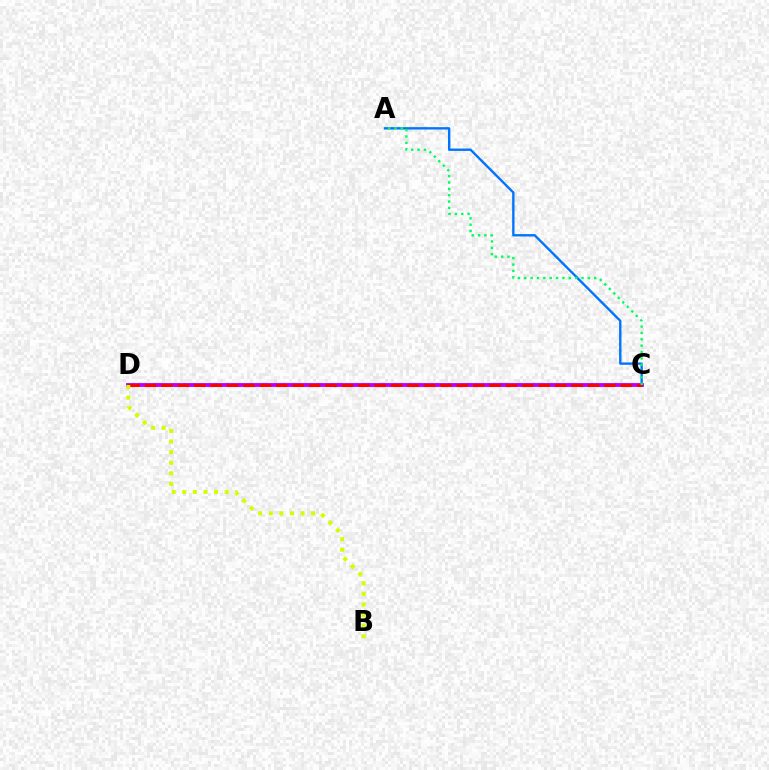{('A', 'C'): [{'color': '#0074ff', 'line_style': 'solid', 'thickness': 1.7}, {'color': '#00ff5c', 'line_style': 'dotted', 'thickness': 1.73}], ('C', 'D'): [{'color': '#b900ff', 'line_style': 'solid', 'thickness': 2.76}, {'color': '#ff0000', 'line_style': 'dashed', 'thickness': 2.23}], ('B', 'D'): [{'color': '#d1ff00', 'line_style': 'dotted', 'thickness': 2.88}]}